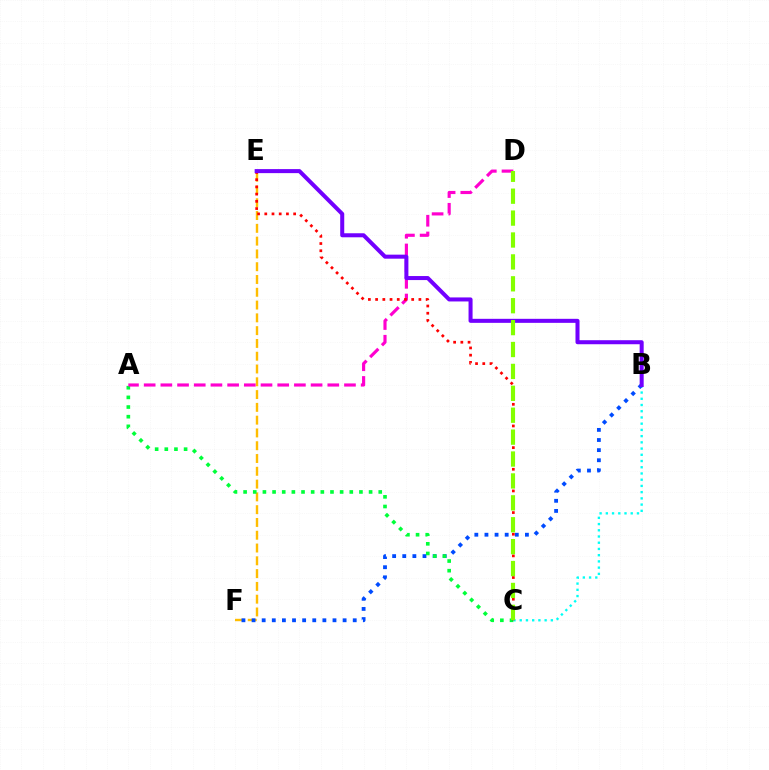{('E', 'F'): [{'color': '#ffbd00', 'line_style': 'dashed', 'thickness': 1.74}], ('B', 'C'): [{'color': '#00fff6', 'line_style': 'dotted', 'thickness': 1.69}], ('B', 'F'): [{'color': '#004bff', 'line_style': 'dotted', 'thickness': 2.75}], ('A', 'C'): [{'color': '#00ff39', 'line_style': 'dotted', 'thickness': 2.62}], ('A', 'D'): [{'color': '#ff00cf', 'line_style': 'dashed', 'thickness': 2.27}], ('C', 'E'): [{'color': '#ff0000', 'line_style': 'dotted', 'thickness': 1.96}], ('B', 'E'): [{'color': '#7200ff', 'line_style': 'solid', 'thickness': 2.9}], ('C', 'D'): [{'color': '#84ff00', 'line_style': 'dashed', 'thickness': 2.98}]}